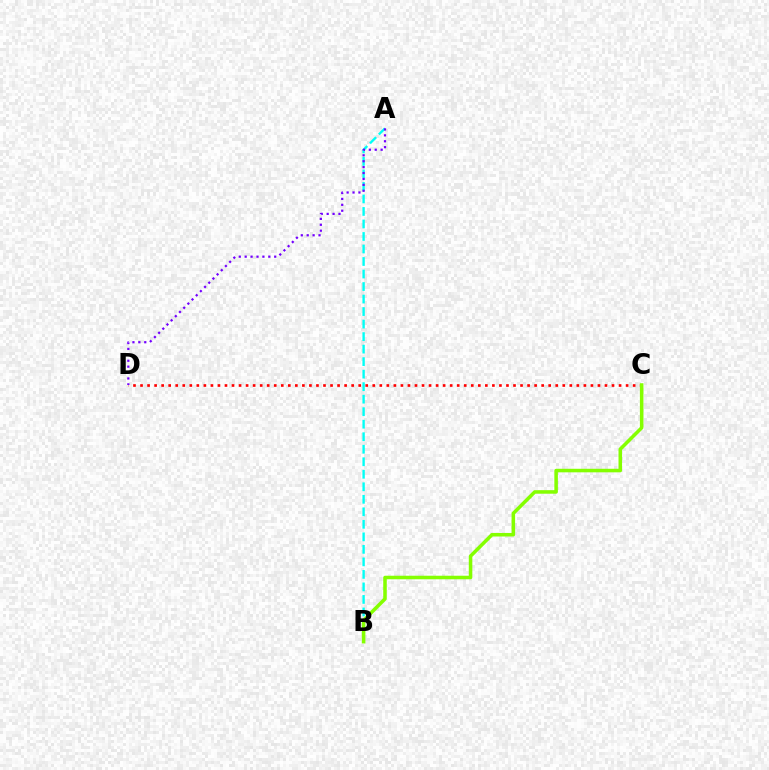{('A', 'B'): [{'color': '#00fff6', 'line_style': 'dashed', 'thickness': 1.7}], ('C', 'D'): [{'color': '#ff0000', 'line_style': 'dotted', 'thickness': 1.91}], ('B', 'C'): [{'color': '#84ff00', 'line_style': 'solid', 'thickness': 2.55}], ('A', 'D'): [{'color': '#7200ff', 'line_style': 'dotted', 'thickness': 1.6}]}